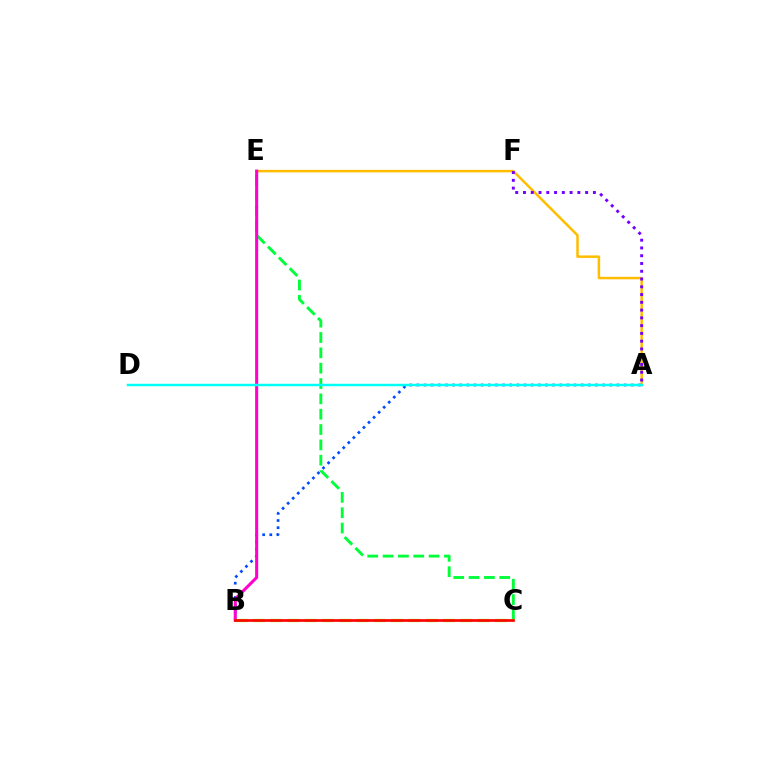{('A', 'E'): [{'color': '#ffbd00', 'line_style': 'solid', 'thickness': 1.8}], ('C', 'E'): [{'color': '#00ff39', 'line_style': 'dashed', 'thickness': 2.08}], ('A', 'B'): [{'color': '#004bff', 'line_style': 'dotted', 'thickness': 1.94}], ('B', 'E'): [{'color': '#ff00cf', 'line_style': 'solid', 'thickness': 2.2}], ('A', 'D'): [{'color': '#00fff6', 'line_style': 'solid', 'thickness': 1.76}], ('A', 'F'): [{'color': '#7200ff', 'line_style': 'dotted', 'thickness': 2.11}], ('B', 'C'): [{'color': '#84ff00', 'line_style': 'dashed', 'thickness': 2.35}, {'color': '#ff0000', 'line_style': 'solid', 'thickness': 1.93}]}